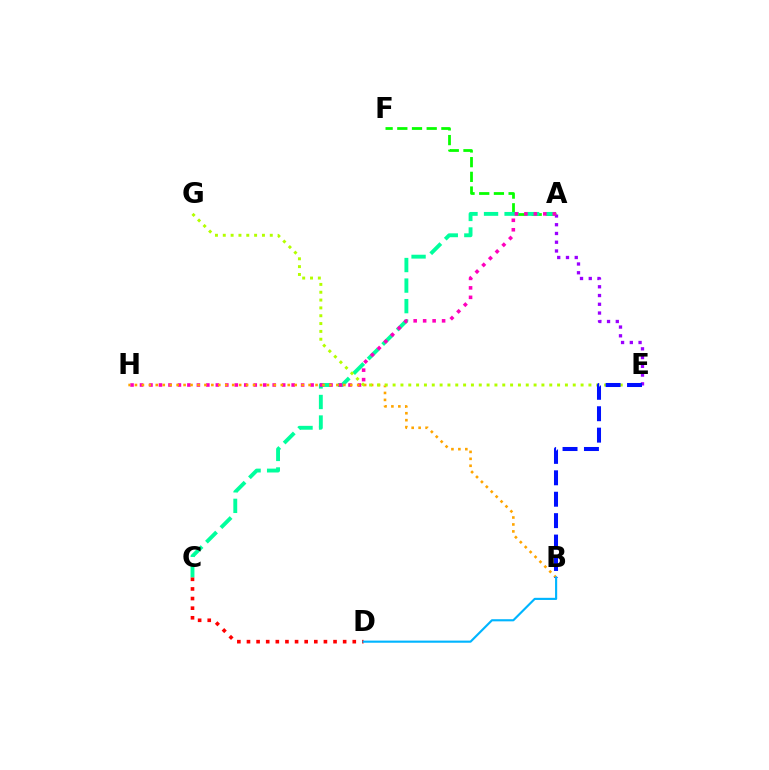{('A', 'F'): [{'color': '#08ff00', 'line_style': 'dashed', 'thickness': 2.0}], ('A', 'C'): [{'color': '#00ff9d', 'line_style': 'dashed', 'thickness': 2.79}], ('A', 'E'): [{'color': '#9b00ff', 'line_style': 'dotted', 'thickness': 2.38}], ('A', 'H'): [{'color': '#ff00bd', 'line_style': 'dotted', 'thickness': 2.58}], ('B', 'H'): [{'color': '#ffa500', 'line_style': 'dotted', 'thickness': 1.89}], ('E', 'G'): [{'color': '#b3ff00', 'line_style': 'dotted', 'thickness': 2.13}], ('C', 'D'): [{'color': '#ff0000', 'line_style': 'dotted', 'thickness': 2.61}], ('B', 'E'): [{'color': '#0010ff', 'line_style': 'dashed', 'thickness': 2.91}], ('B', 'D'): [{'color': '#00b5ff', 'line_style': 'solid', 'thickness': 1.54}]}